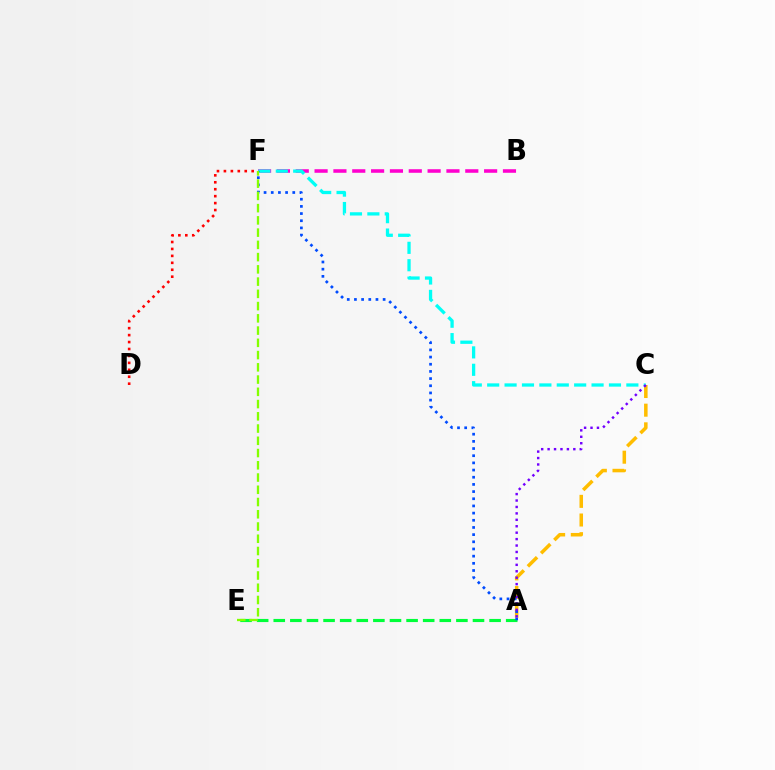{('B', 'F'): [{'color': '#ff00cf', 'line_style': 'dashed', 'thickness': 2.56}], ('A', 'C'): [{'color': '#ffbd00', 'line_style': 'dashed', 'thickness': 2.54}, {'color': '#7200ff', 'line_style': 'dotted', 'thickness': 1.75}], ('C', 'F'): [{'color': '#00fff6', 'line_style': 'dashed', 'thickness': 2.36}], ('A', 'E'): [{'color': '#00ff39', 'line_style': 'dashed', 'thickness': 2.26}], ('D', 'F'): [{'color': '#ff0000', 'line_style': 'dotted', 'thickness': 1.89}], ('A', 'F'): [{'color': '#004bff', 'line_style': 'dotted', 'thickness': 1.95}], ('E', 'F'): [{'color': '#84ff00', 'line_style': 'dashed', 'thickness': 1.66}]}